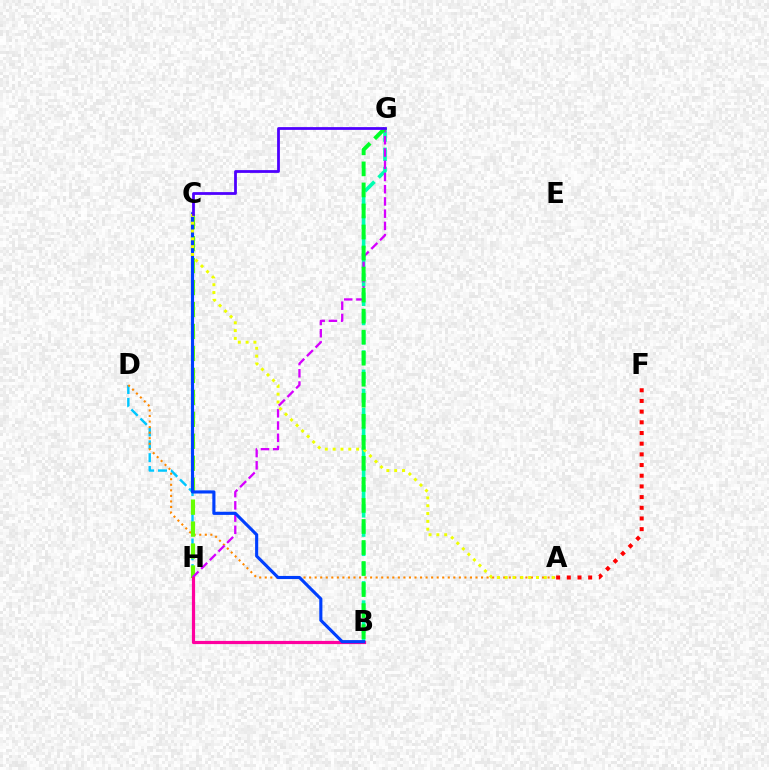{('D', 'H'): [{'color': '#00c7ff', 'line_style': 'dashed', 'thickness': 1.74}], ('A', 'F'): [{'color': '#ff0000', 'line_style': 'dotted', 'thickness': 2.9}], ('A', 'D'): [{'color': '#ff8800', 'line_style': 'dotted', 'thickness': 1.51}], ('B', 'G'): [{'color': '#00ffaf', 'line_style': 'dashed', 'thickness': 2.61}, {'color': '#00ff27', 'line_style': 'dashed', 'thickness': 2.86}], ('C', 'H'): [{'color': '#66ff00', 'line_style': 'dashed', 'thickness': 2.98}], ('G', 'H'): [{'color': '#d600ff', 'line_style': 'dashed', 'thickness': 1.66}], ('B', 'H'): [{'color': '#ff00a0', 'line_style': 'solid', 'thickness': 2.29}], ('B', 'C'): [{'color': '#003fff', 'line_style': 'solid', 'thickness': 2.25}], ('A', 'C'): [{'color': '#eeff00', 'line_style': 'dotted', 'thickness': 2.12}], ('C', 'G'): [{'color': '#4f00ff', 'line_style': 'solid', 'thickness': 2.0}]}